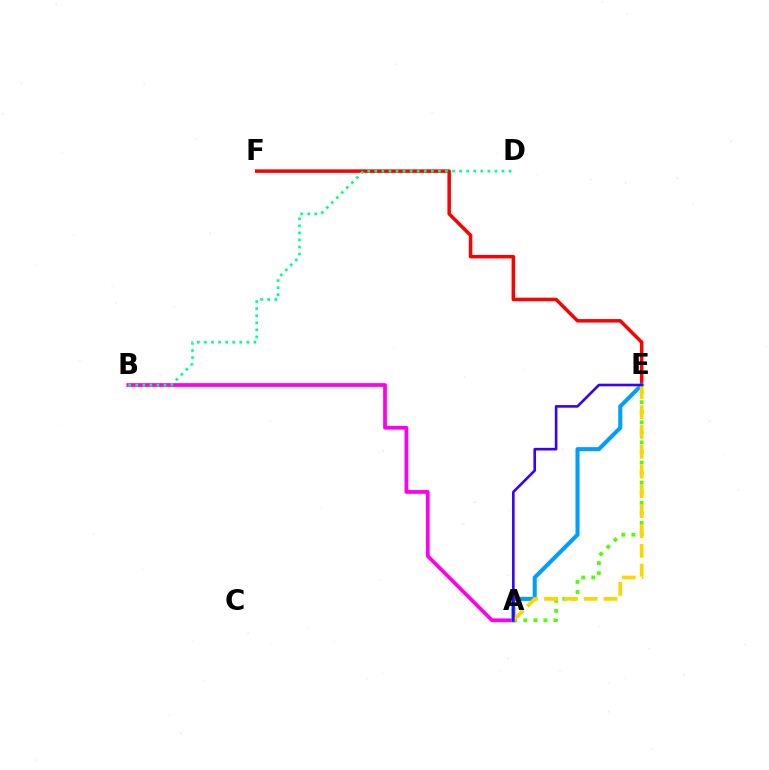{('A', 'E'): [{'color': '#4fff00', 'line_style': 'dotted', 'thickness': 2.73}, {'color': '#009eff', 'line_style': 'solid', 'thickness': 2.93}, {'color': '#ffd500', 'line_style': 'dashed', 'thickness': 2.69}, {'color': '#3700ff', 'line_style': 'solid', 'thickness': 1.89}], ('E', 'F'): [{'color': '#ff0000', 'line_style': 'solid', 'thickness': 2.52}], ('A', 'B'): [{'color': '#ff00ed', 'line_style': 'solid', 'thickness': 2.7}], ('B', 'D'): [{'color': '#00ff86', 'line_style': 'dotted', 'thickness': 1.92}]}